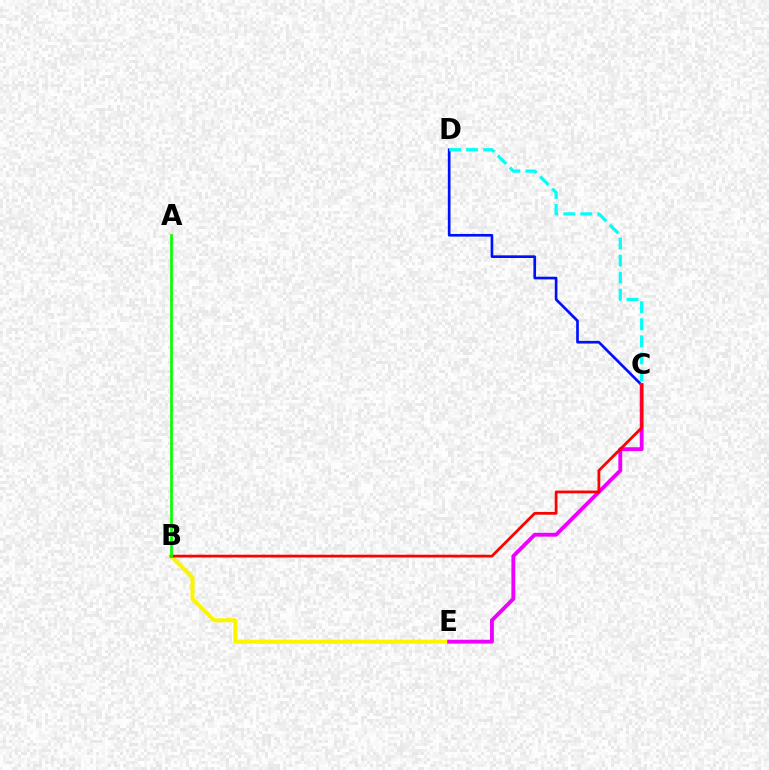{('C', 'D'): [{'color': '#0010ff', 'line_style': 'solid', 'thickness': 1.92}, {'color': '#00fff6', 'line_style': 'dashed', 'thickness': 2.31}], ('B', 'E'): [{'color': '#fcf500', 'line_style': 'solid', 'thickness': 2.92}], ('C', 'E'): [{'color': '#ee00ff', 'line_style': 'solid', 'thickness': 2.78}], ('B', 'C'): [{'color': '#ff0000', 'line_style': 'solid', 'thickness': 1.99}], ('A', 'B'): [{'color': '#08ff00', 'line_style': 'solid', 'thickness': 1.95}]}